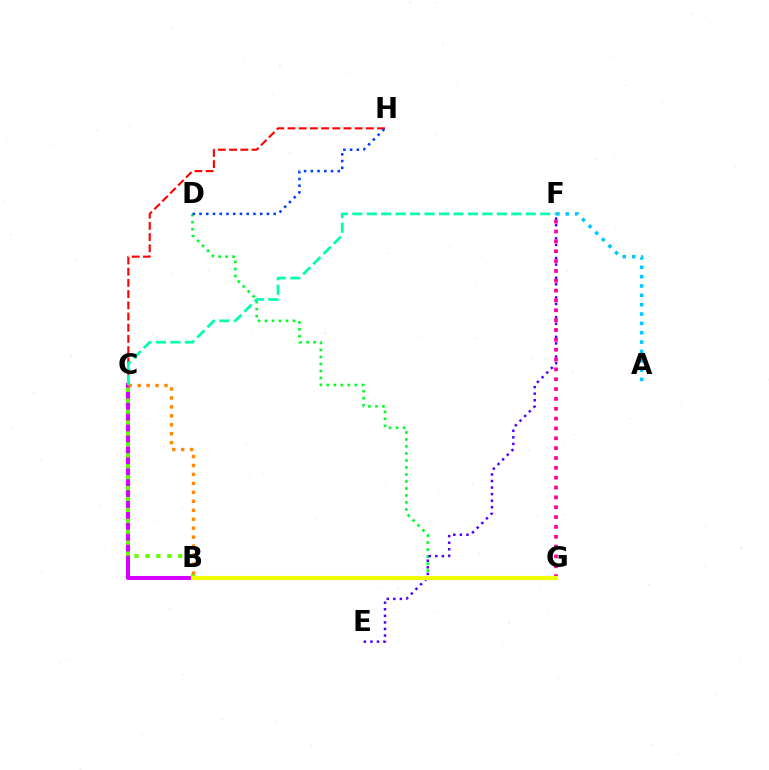{('A', 'F'): [{'color': '#00c7ff', 'line_style': 'dotted', 'thickness': 2.54}], ('B', 'C'): [{'color': '#d600ff', 'line_style': 'solid', 'thickness': 2.92}, {'color': '#66ff00', 'line_style': 'dotted', 'thickness': 2.97}, {'color': '#ff8800', 'line_style': 'dotted', 'thickness': 2.43}], ('C', 'H'): [{'color': '#ff0000', 'line_style': 'dashed', 'thickness': 1.52}], ('D', 'G'): [{'color': '#00ff27', 'line_style': 'dotted', 'thickness': 1.9}], ('E', 'F'): [{'color': '#4f00ff', 'line_style': 'dotted', 'thickness': 1.78}], ('C', 'F'): [{'color': '#00ffaf', 'line_style': 'dashed', 'thickness': 1.96}], ('F', 'G'): [{'color': '#ff00a0', 'line_style': 'dotted', 'thickness': 2.68}], ('B', 'G'): [{'color': '#eeff00', 'line_style': 'solid', 'thickness': 2.95}], ('D', 'H'): [{'color': '#003fff', 'line_style': 'dotted', 'thickness': 1.83}]}